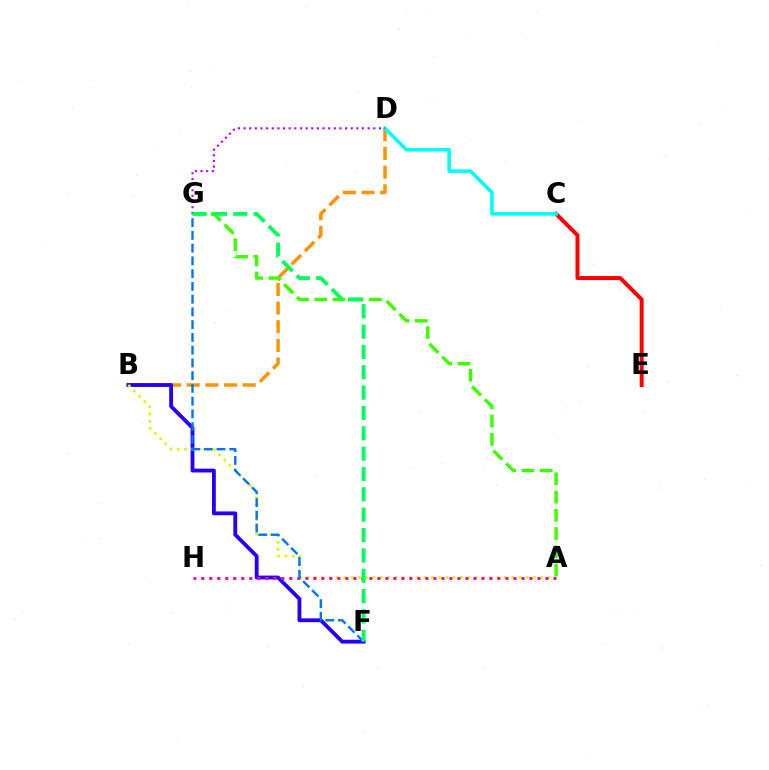{('B', 'D'): [{'color': '#ff9400', 'line_style': 'dashed', 'thickness': 2.53}], ('B', 'F'): [{'color': '#2500ff', 'line_style': 'solid', 'thickness': 2.76}], ('A', 'B'): [{'color': '#d1ff00', 'line_style': 'dotted', 'thickness': 1.98}], ('C', 'E'): [{'color': '#ff0000', 'line_style': 'solid', 'thickness': 2.87}], ('A', 'H'): [{'color': '#ff00ac', 'line_style': 'dotted', 'thickness': 2.18}], ('A', 'G'): [{'color': '#3dff00', 'line_style': 'dashed', 'thickness': 2.48}], ('C', 'D'): [{'color': '#00fff6', 'line_style': 'solid', 'thickness': 2.56}], ('F', 'G'): [{'color': '#0074ff', 'line_style': 'dashed', 'thickness': 1.73}, {'color': '#00ff5c', 'line_style': 'dashed', 'thickness': 2.76}], ('D', 'G'): [{'color': '#b900ff', 'line_style': 'dotted', 'thickness': 1.53}]}